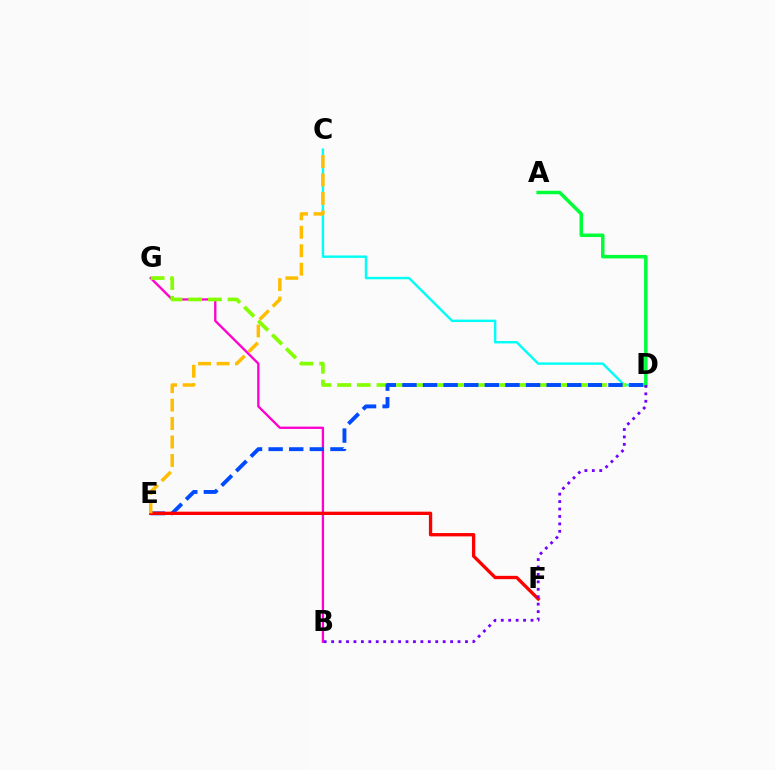{('B', 'G'): [{'color': '#ff00cf', 'line_style': 'solid', 'thickness': 1.67}], ('C', 'D'): [{'color': '#00fff6', 'line_style': 'solid', 'thickness': 1.74}], ('D', 'G'): [{'color': '#84ff00', 'line_style': 'dashed', 'thickness': 2.67}], ('D', 'E'): [{'color': '#004bff', 'line_style': 'dashed', 'thickness': 2.8}], ('E', 'F'): [{'color': '#ff0000', 'line_style': 'solid', 'thickness': 2.39}], ('A', 'D'): [{'color': '#00ff39', 'line_style': 'solid', 'thickness': 2.53}], ('B', 'D'): [{'color': '#7200ff', 'line_style': 'dotted', 'thickness': 2.02}], ('C', 'E'): [{'color': '#ffbd00', 'line_style': 'dashed', 'thickness': 2.51}]}